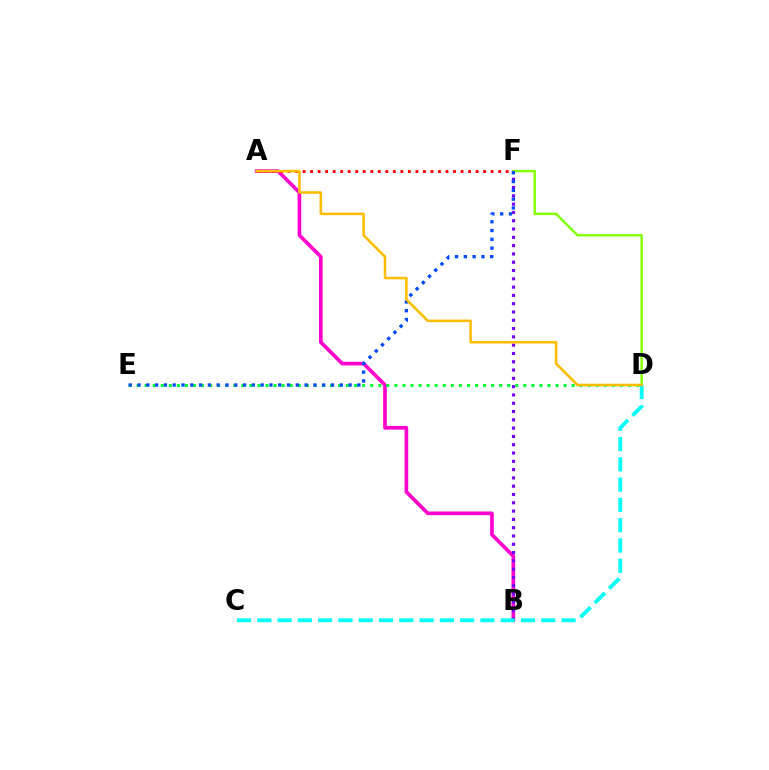{('A', 'B'): [{'color': '#ff00cf', 'line_style': 'solid', 'thickness': 2.64}], ('D', 'E'): [{'color': '#00ff39', 'line_style': 'dotted', 'thickness': 2.19}], ('A', 'F'): [{'color': '#ff0000', 'line_style': 'dotted', 'thickness': 2.04}], ('D', 'F'): [{'color': '#84ff00', 'line_style': 'solid', 'thickness': 1.74}], ('B', 'F'): [{'color': '#7200ff', 'line_style': 'dotted', 'thickness': 2.25}], ('E', 'F'): [{'color': '#004bff', 'line_style': 'dotted', 'thickness': 2.39}], ('C', 'D'): [{'color': '#00fff6', 'line_style': 'dashed', 'thickness': 2.76}], ('A', 'D'): [{'color': '#ffbd00', 'line_style': 'solid', 'thickness': 1.84}]}